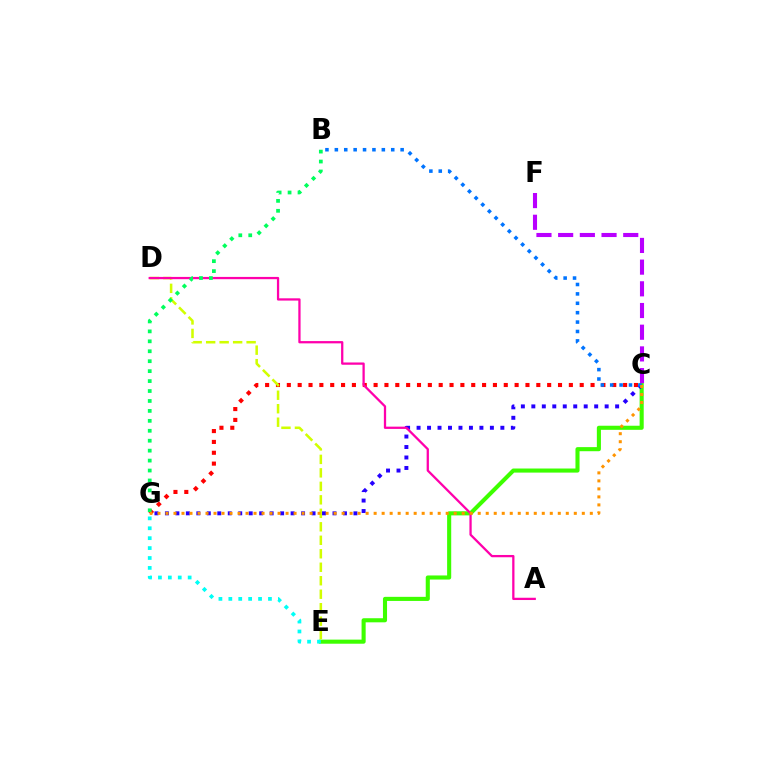{('C', 'E'): [{'color': '#3dff00', 'line_style': 'solid', 'thickness': 2.94}], ('C', 'G'): [{'color': '#ff0000', 'line_style': 'dotted', 'thickness': 2.95}, {'color': '#2500ff', 'line_style': 'dotted', 'thickness': 2.85}, {'color': '#ff9400', 'line_style': 'dotted', 'thickness': 2.18}], ('D', 'E'): [{'color': '#d1ff00', 'line_style': 'dashed', 'thickness': 1.83}], ('A', 'D'): [{'color': '#ff00ac', 'line_style': 'solid', 'thickness': 1.64}], ('B', 'C'): [{'color': '#0074ff', 'line_style': 'dotted', 'thickness': 2.55}], ('E', 'G'): [{'color': '#00fff6', 'line_style': 'dotted', 'thickness': 2.69}], ('C', 'F'): [{'color': '#b900ff', 'line_style': 'dashed', 'thickness': 2.95}], ('B', 'G'): [{'color': '#00ff5c', 'line_style': 'dotted', 'thickness': 2.7}]}